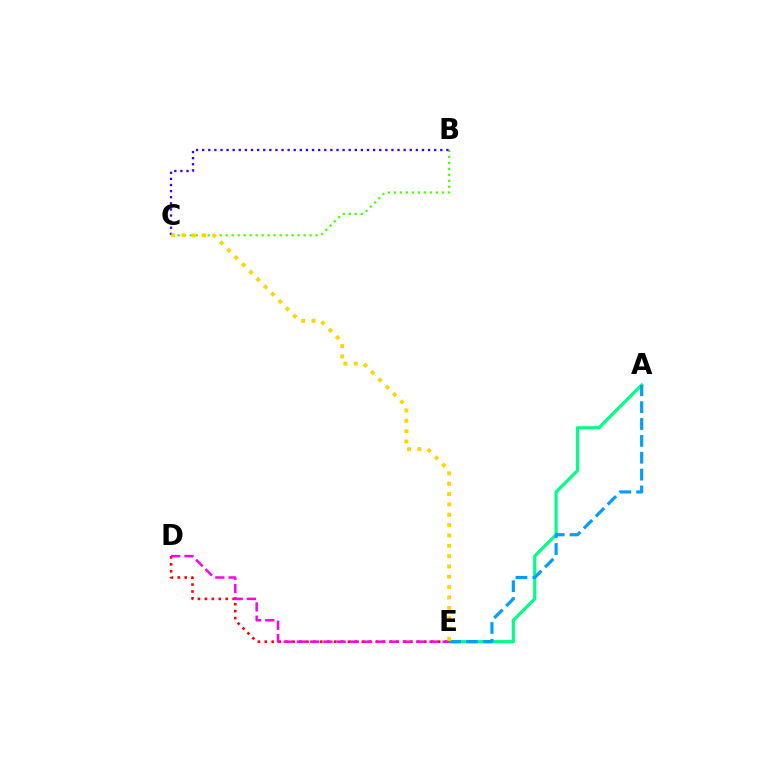{('B', 'C'): [{'color': '#4fff00', 'line_style': 'dotted', 'thickness': 1.63}, {'color': '#3700ff', 'line_style': 'dotted', 'thickness': 1.66}], ('A', 'E'): [{'color': '#00ff86', 'line_style': 'solid', 'thickness': 2.29}, {'color': '#009eff', 'line_style': 'dashed', 'thickness': 2.29}], ('D', 'E'): [{'color': '#ff0000', 'line_style': 'dotted', 'thickness': 1.88}, {'color': '#ff00ed', 'line_style': 'dashed', 'thickness': 1.8}], ('C', 'E'): [{'color': '#ffd500', 'line_style': 'dotted', 'thickness': 2.81}]}